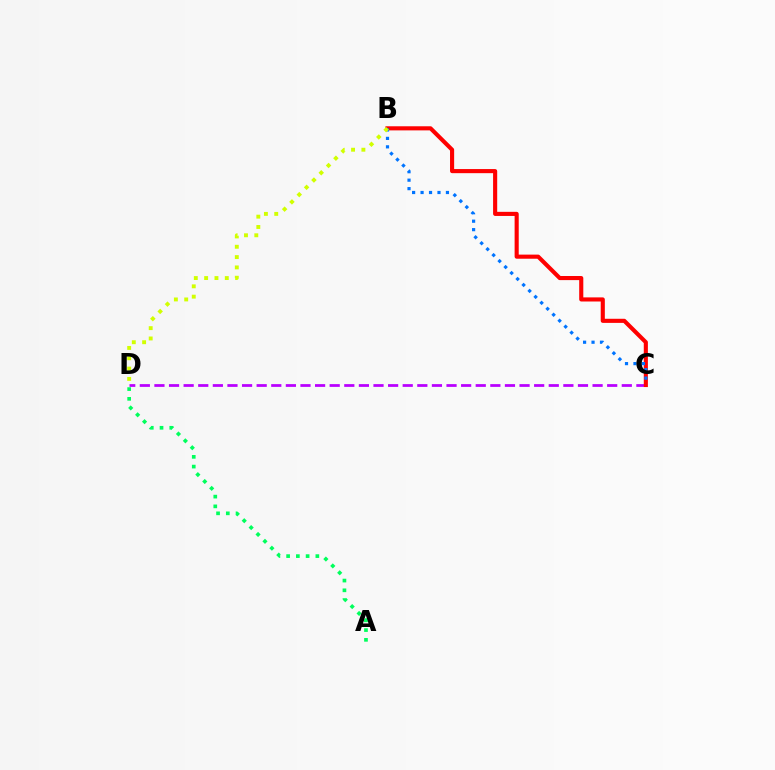{('C', 'D'): [{'color': '#b900ff', 'line_style': 'dashed', 'thickness': 1.98}], ('A', 'D'): [{'color': '#00ff5c', 'line_style': 'dotted', 'thickness': 2.65}], ('B', 'C'): [{'color': '#ff0000', 'line_style': 'solid', 'thickness': 2.96}, {'color': '#0074ff', 'line_style': 'dotted', 'thickness': 2.3}], ('B', 'D'): [{'color': '#d1ff00', 'line_style': 'dotted', 'thickness': 2.81}]}